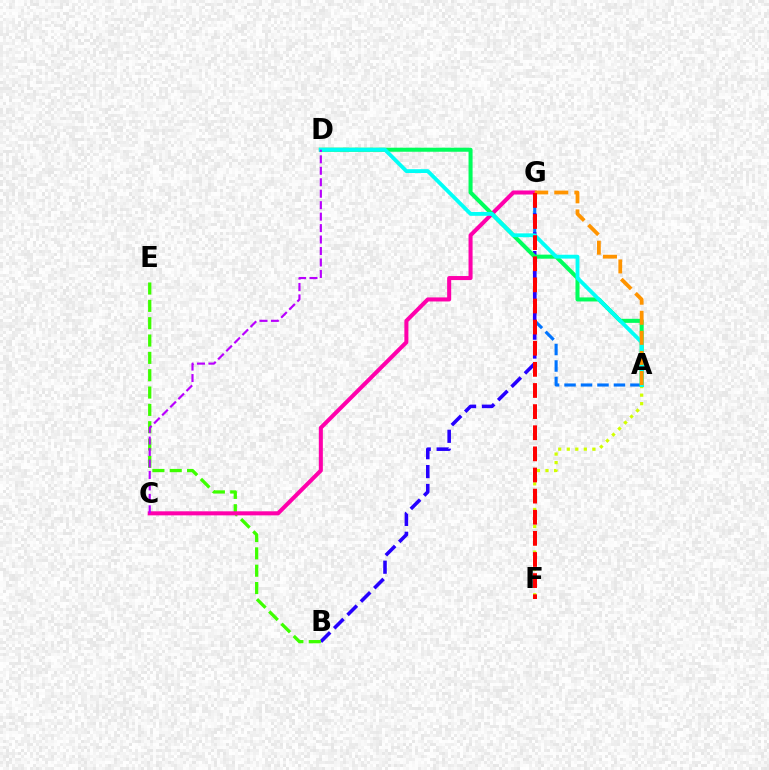{('A', 'G'): [{'color': '#0074ff', 'line_style': 'dashed', 'thickness': 2.24}, {'color': '#ff9400', 'line_style': 'dashed', 'thickness': 2.73}], ('B', 'G'): [{'color': '#2500ff', 'line_style': 'dashed', 'thickness': 2.57}], ('B', 'E'): [{'color': '#3dff00', 'line_style': 'dashed', 'thickness': 2.36}], ('C', 'G'): [{'color': '#ff00ac', 'line_style': 'solid', 'thickness': 2.91}], ('A', 'F'): [{'color': '#d1ff00', 'line_style': 'dotted', 'thickness': 2.32}], ('A', 'D'): [{'color': '#00ff5c', 'line_style': 'solid', 'thickness': 2.91}, {'color': '#00fff6', 'line_style': 'solid', 'thickness': 2.76}], ('C', 'D'): [{'color': '#b900ff', 'line_style': 'dashed', 'thickness': 1.56}], ('F', 'G'): [{'color': '#ff0000', 'line_style': 'dashed', 'thickness': 2.87}]}